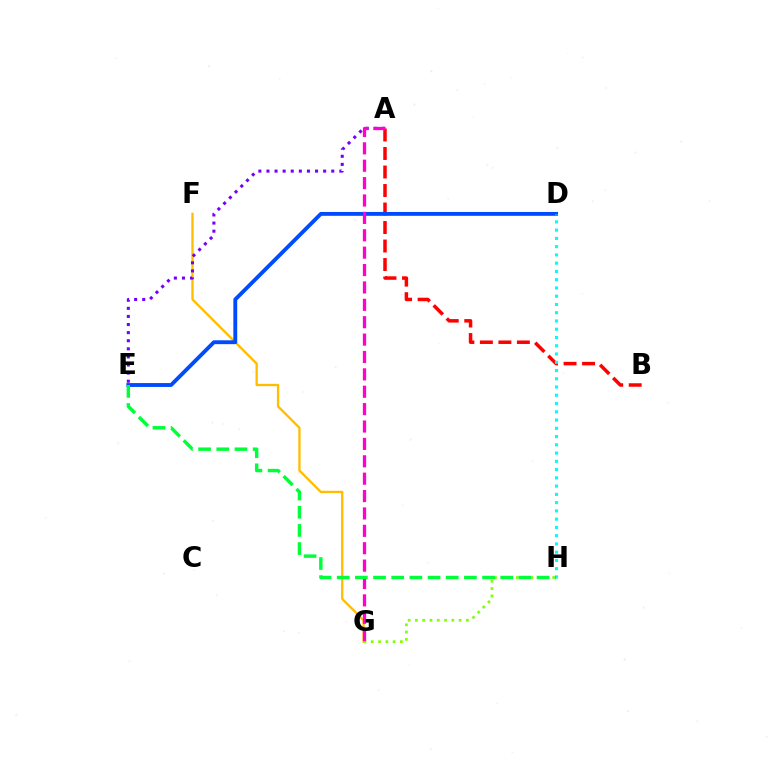{('F', 'G'): [{'color': '#ffbd00', 'line_style': 'solid', 'thickness': 1.67}], ('A', 'B'): [{'color': '#ff0000', 'line_style': 'dashed', 'thickness': 2.51}], ('D', 'E'): [{'color': '#004bff', 'line_style': 'solid', 'thickness': 2.78}], ('G', 'H'): [{'color': '#84ff00', 'line_style': 'dotted', 'thickness': 1.98}], ('A', 'E'): [{'color': '#7200ff', 'line_style': 'dotted', 'thickness': 2.2}], ('D', 'H'): [{'color': '#00fff6', 'line_style': 'dotted', 'thickness': 2.24}], ('A', 'G'): [{'color': '#ff00cf', 'line_style': 'dashed', 'thickness': 2.36}], ('E', 'H'): [{'color': '#00ff39', 'line_style': 'dashed', 'thickness': 2.47}]}